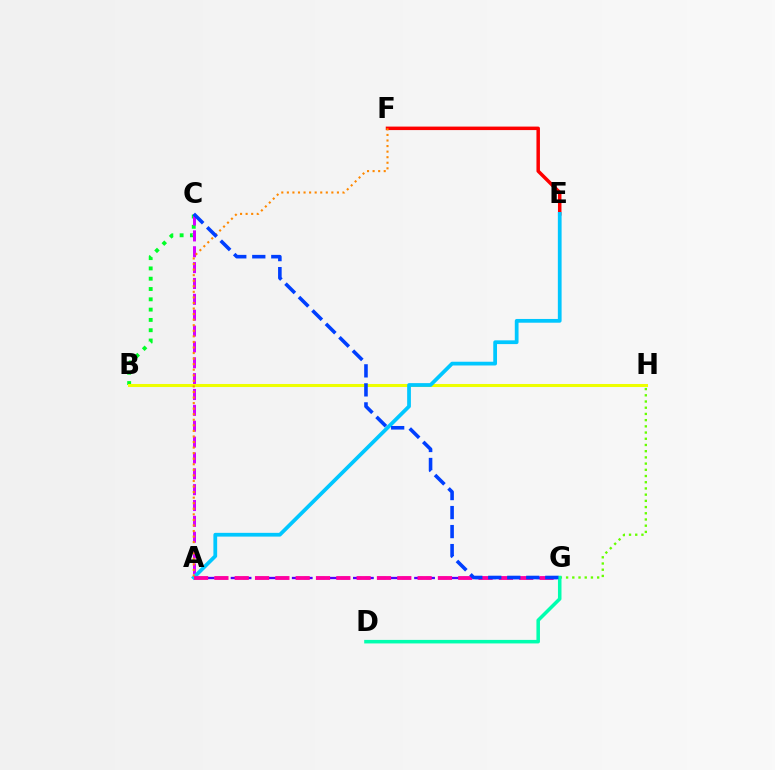{('B', 'C'): [{'color': '#00ff27', 'line_style': 'dotted', 'thickness': 2.8}], ('E', 'F'): [{'color': '#ff0000', 'line_style': 'solid', 'thickness': 2.51}], ('A', 'G'): [{'color': '#4f00ff', 'line_style': 'dashed', 'thickness': 1.66}, {'color': '#ff00a0', 'line_style': 'dashed', 'thickness': 2.76}], ('A', 'C'): [{'color': '#d600ff', 'line_style': 'dashed', 'thickness': 2.15}], ('B', 'H'): [{'color': '#eeff00', 'line_style': 'solid', 'thickness': 2.18}], ('A', 'E'): [{'color': '#00c7ff', 'line_style': 'solid', 'thickness': 2.7}], ('A', 'F'): [{'color': '#ff8800', 'line_style': 'dotted', 'thickness': 1.51}], ('G', 'H'): [{'color': '#66ff00', 'line_style': 'dotted', 'thickness': 1.69}], ('D', 'G'): [{'color': '#00ffaf', 'line_style': 'solid', 'thickness': 2.54}], ('C', 'G'): [{'color': '#003fff', 'line_style': 'dashed', 'thickness': 2.58}]}